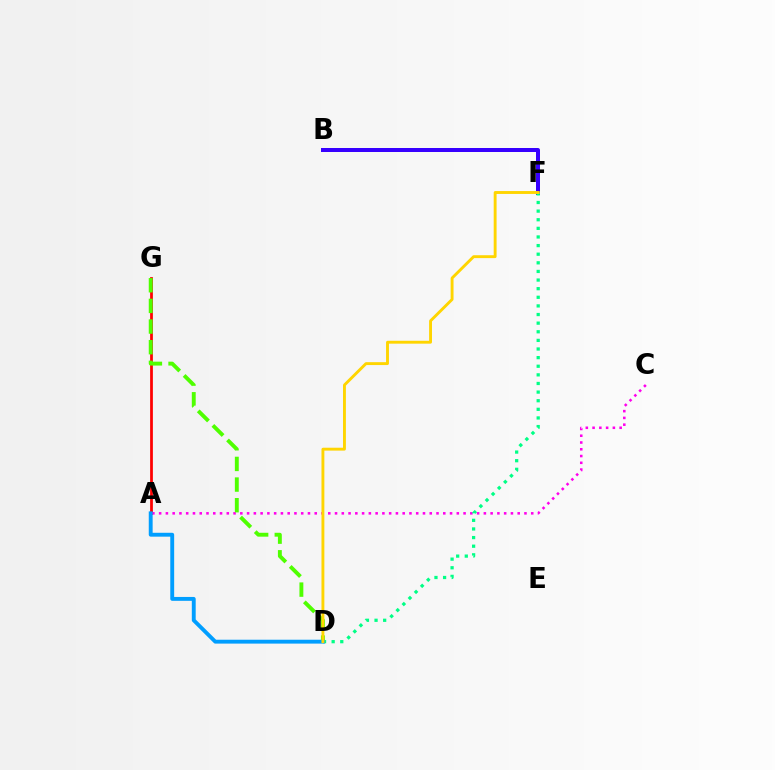{('A', 'G'): [{'color': '#ff0000', 'line_style': 'solid', 'thickness': 1.99}], ('A', 'C'): [{'color': '#ff00ed', 'line_style': 'dotted', 'thickness': 1.84}], ('B', 'F'): [{'color': '#3700ff', 'line_style': 'solid', 'thickness': 2.88}], ('D', 'F'): [{'color': '#00ff86', 'line_style': 'dotted', 'thickness': 2.34}, {'color': '#ffd500', 'line_style': 'solid', 'thickness': 2.08}], ('D', 'G'): [{'color': '#4fff00', 'line_style': 'dashed', 'thickness': 2.8}], ('A', 'D'): [{'color': '#009eff', 'line_style': 'solid', 'thickness': 2.79}]}